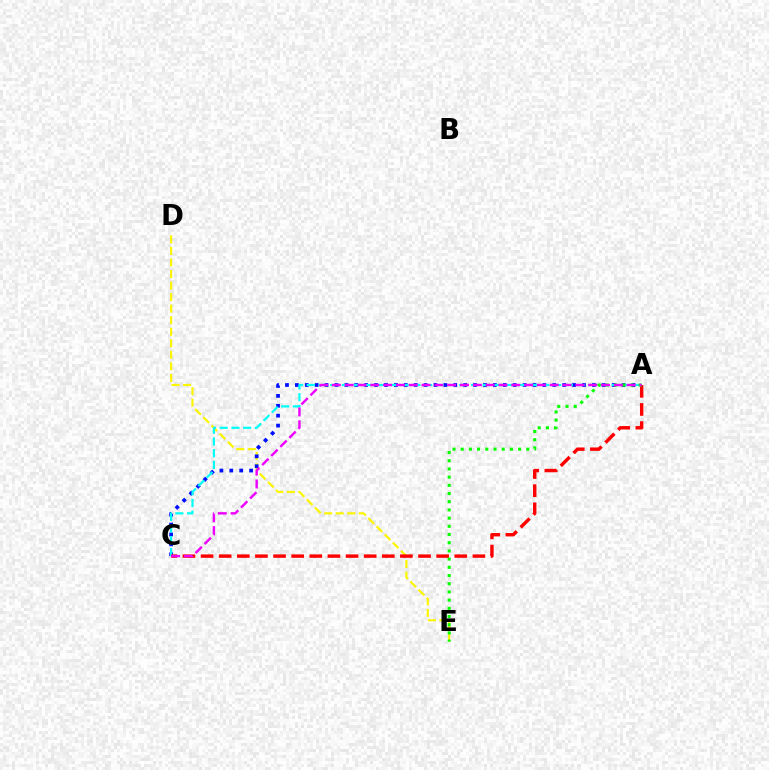{('D', 'E'): [{'color': '#fcf500', 'line_style': 'dashed', 'thickness': 1.57}], ('A', 'C'): [{'color': '#0010ff', 'line_style': 'dotted', 'thickness': 2.69}, {'color': '#00fff6', 'line_style': 'dashed', 'thickness': 1.59}, {'color': '#ff0000', 'line_style': 'dashed', 'thickness': 2.46}, {'color': '#ee00ff', 'line_style': 'dashed', 'thickness': 1.74}], ('A', 'E'): [{'color': '#08ff00', 'line_style': 'dotted', 'thickness': 2.23}]}